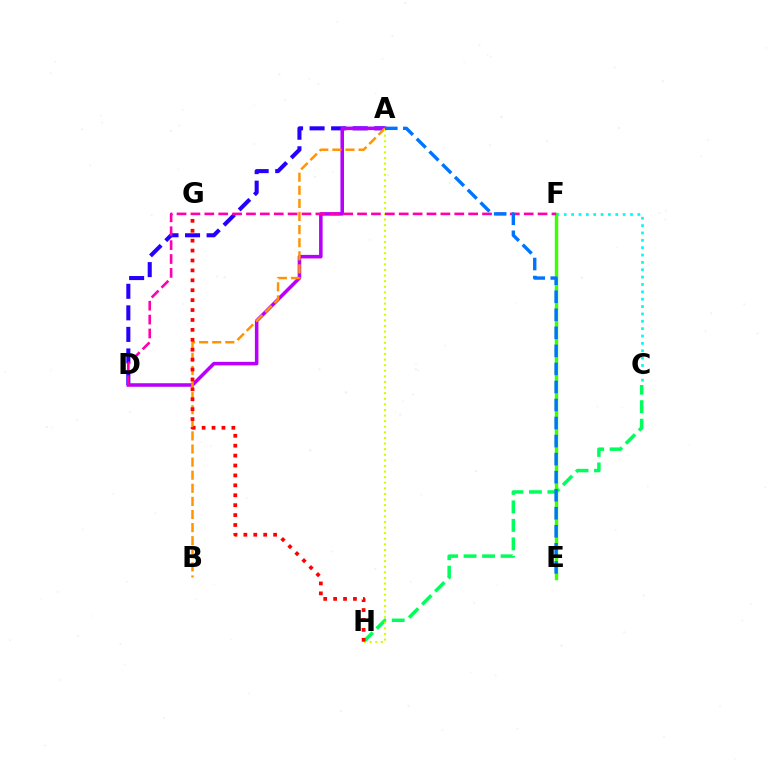{('A', 'D'): [{'color': '#2500ff', 'line_style': 'dashed', 'thickness': 2.93}, {'color': '#b900ff', 'line_style': 'solid', 'thickness': 2.56}], ('C', 'F'): [{'color': '#00fff6', 'line_style': 'dotted', 'thickness': 2.0}], ('C', 'H'): [{'color': '#00ff5c', 'line_style': 'dashed', 'thickness': 2.51}], ('A', 'B'): [{'color': '#ff9400', 'line_style': 'dashed', 'thickness': 1.78}], ('E', 'F'): [{'color': '#3dff00', 'line_style': 'solid', 'thickness': 2.47}], ('A', 'H'): [{'color': '#d1ff00', 'line_style': 'dotted', 'thickness': 1.52}], ('G', 'H'): [{'color': '#ff0000', 'line_style': 'dotted', 'thickness': 2.69}], ('D', 'F'): [{'color': '#ff00ac', 'line_style': 'dashed', 'thickness': 1.89}], ('A', 'E'): [{'color': '#0074ff', 'line_style': 'dashed', 'thickness': 2.45}]}